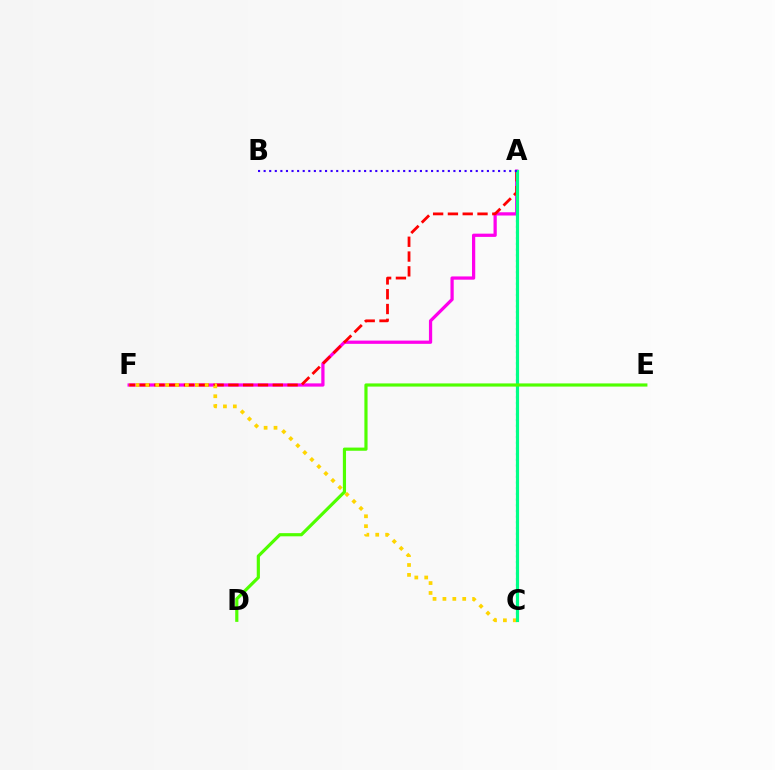{('A', 'F'): [{'color': '#ff00ed', 'line_style': 'solid', 'thickness': 2.34}, {'color': '#ff0000', 'line_style': 'dashed', 'thickness': 2.01}], ('A', 'C'): [{'color': '#009eff', 'line_style': 'dotted', 'thickness': 1.54}, {'color': '#00ff86', 'line_style': 'solid', 'thickness': 2.28}], ('C', 'F'): [{'color': '#ffd500', 'line_style': 'dotted', 'thickness': 2.69}], ('A', 'B'): [{'color': '#3700ff', 'line_style': 'dotted', 'thickness': 1.52}], ('D', 'E'): [{'color': '#4fff00', 'line_style': 'solid', 'thickness': 2.28}]}